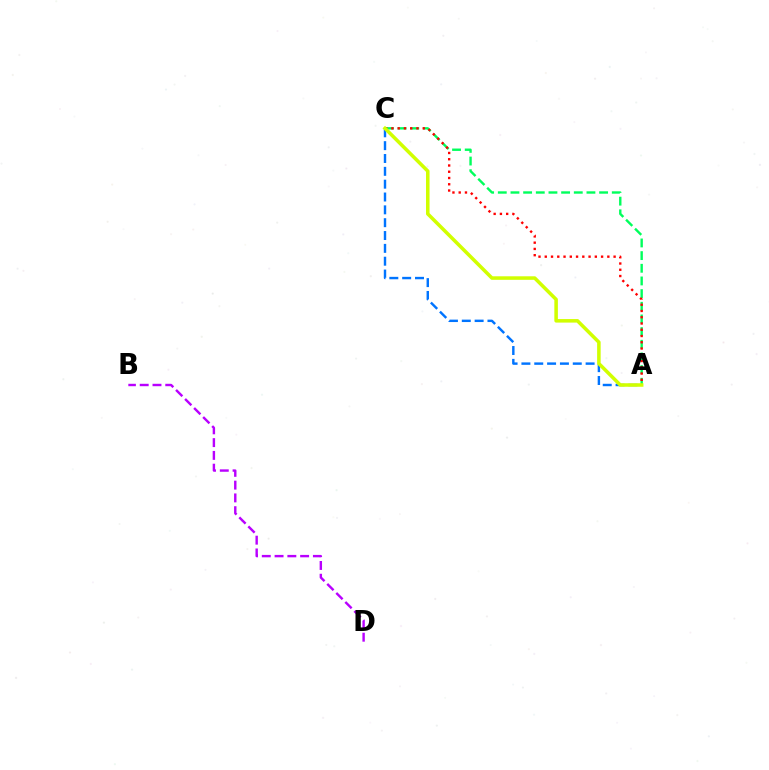{('A', 'C'): [{'color': '#00ff5c', 'line_style': 'dashed', 'thickness': 1.72}, {'color': '#0074ff', 'line_style': 'dashed', 'thickness': 1.74}, {'color': '#ff0000', 'line_style': 'dotted', 'thickness': 1.7}, {'color': '#d1ff00', 'line_style': 'solid', 'thickness': 2.54}], ('B', 'D'): [{'color': '#b900ff', 'line_style': 'dashed', 'thickness': 1.74}]}